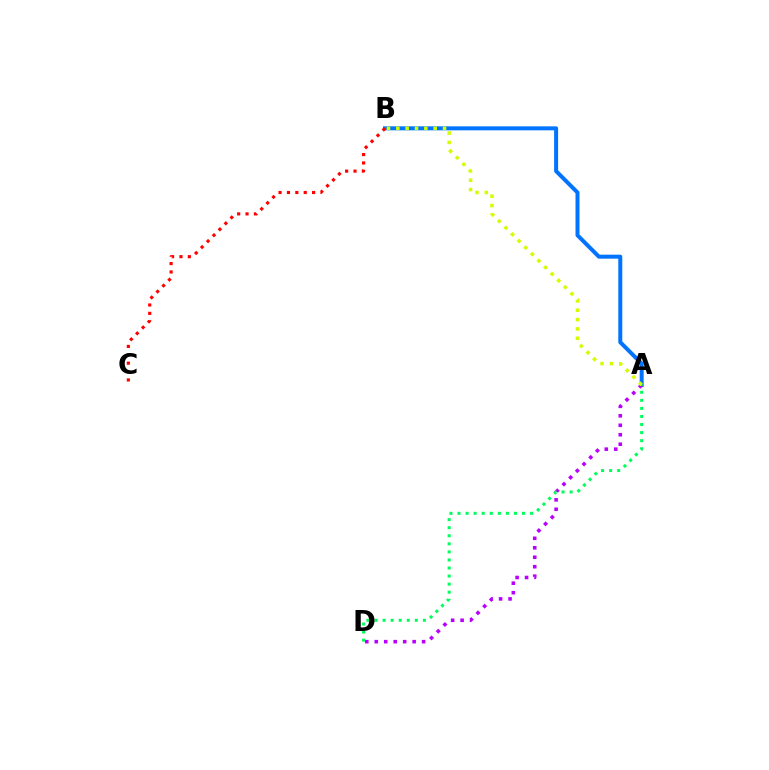{('A', 'B'): [{'color': '#0074ff', 'line_style': 'solid', 'thickness': 2.87}, {'color': '#d1ff00', 'line_style': 'dotted', 'thickness': 2.54}], ('A', 'D'): [{'color': '#b900ff', 'line_style': 'dotted', 'thickness': 2.57}, {'color': '#00ff5c', 'line_style': 'dotted', 'thickness': 2.19}], ('B', 'C'): [{'color': '#ff0000', 'line_style': 'dotted', 'thickness': 2.28}]}